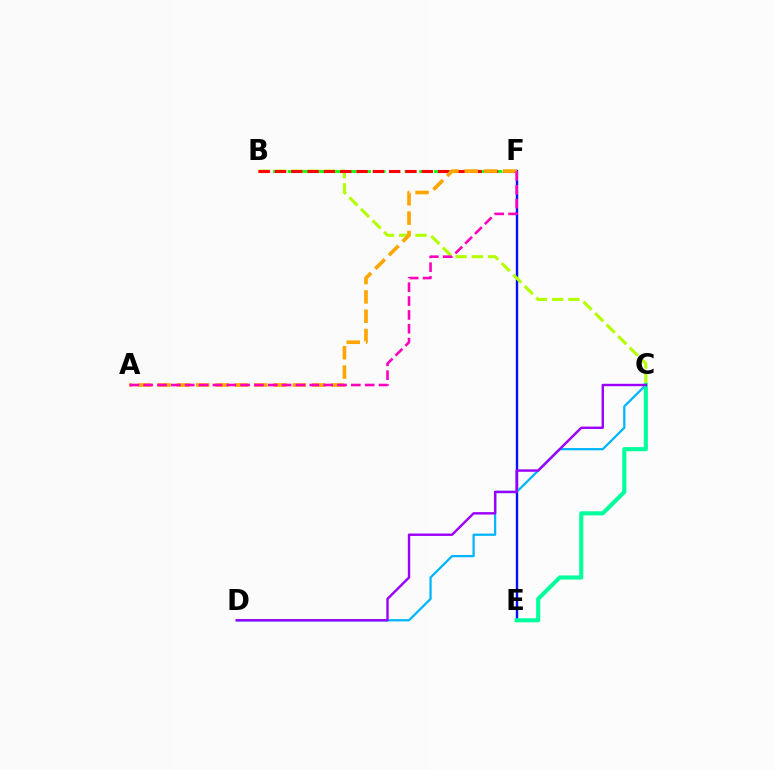{('E', 'F'): [{'color': '#0010ff', 'line_style': 'solid', 'thickness': 1.73}], ('B', 'F'): [{'color': '#08ff00', 'line_style': 'dashed', 'thickness': 1.98}, {'color': '#ff0000', 'line_style': 'dashed', 'thickness': 2.22}], ('C', 'D'): [{'color': '#00b5ff', 'line_style': 'solid', 'thickness': 1.62}, {'color': '#9b00ff', 'line_style': 'solid', 'thickness': 1.74}], ('B', 'C'): [{'color': '#b3ff00', 'line_style': 'dashed', 'thickness': 2.21}], ('A', 'F'): [{'color': '#ffa500', 'line_style': 'dashed', 'thickness': 2.63}, {'color': '#ff00bd', 'line_style': 'dashed', 'thickness': 1.88}], ('C', 'E'): [{'color': '#00ff9d', 'line_style': 'solid', 'thickness': 2.96}]}